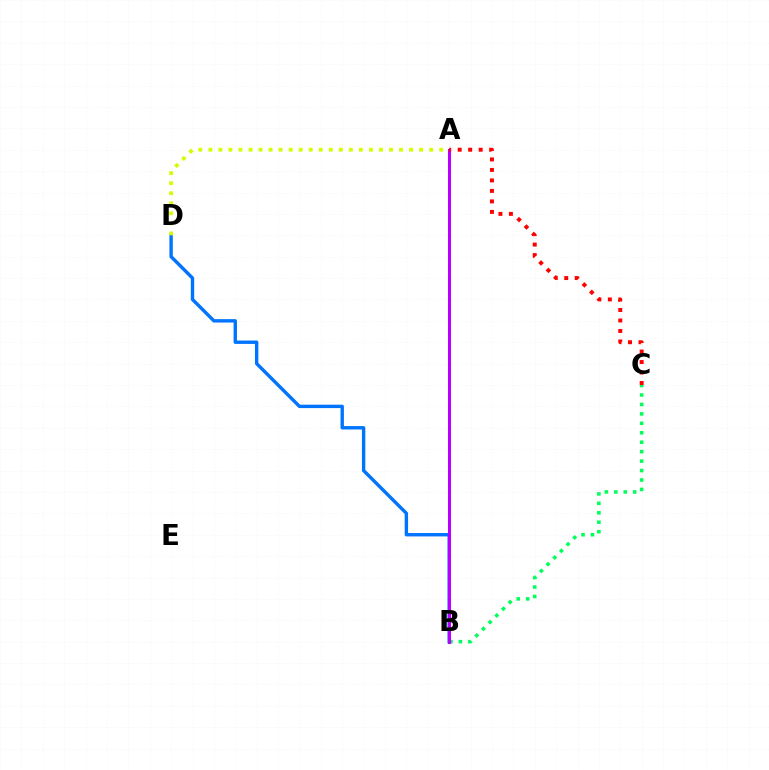{('B', 'C'): [{'color': '#00ff5c', 'line_style': 'dotted', 'thickness': 2.57}], ('B', 'D'): [{'color': '#0074ff', 'line_style': 'solid', 'thickness': 2.44}], ('A', 'B'): [{'color': '#b900ff', 'line_style': 'solid', 'thickness': 2.18}], ('A', 'D'): [{'color': '#d1ff00', 'line_style': 'dotted', 'thickness': 2.73}], ('A', 'C'): [{'color': '#ff0000', 'line_style': 'dotted', 'thickness': 2.85}]}